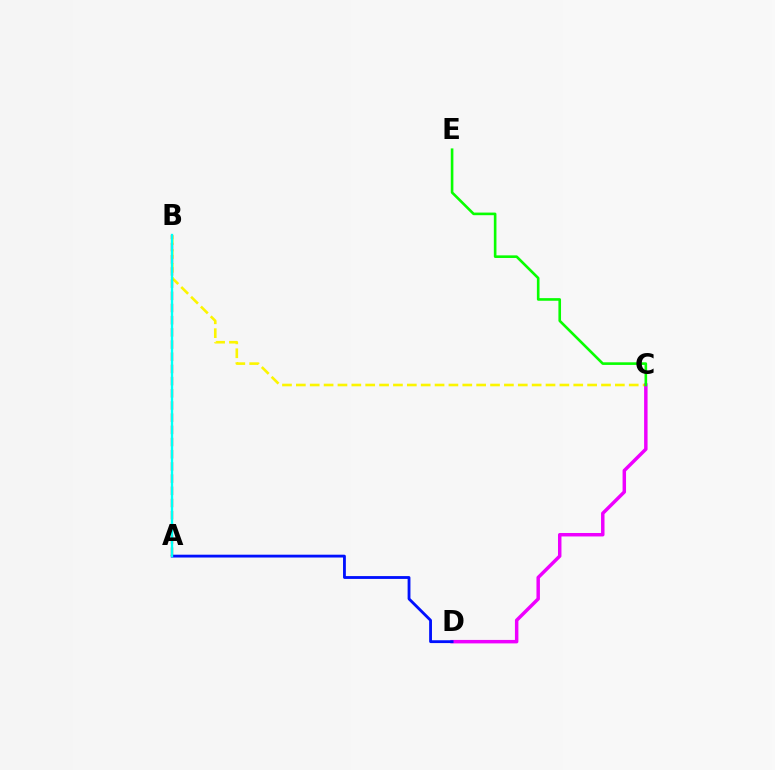{('B', 'C'): [{'color': '#fcf500', 'line_style': 'dashed', 'thickness': 1.88}], ('C', 'D'): [{'color': '#ee00ff', 'line_style': 'solid', 'thickness': 2.49}], ('C', 'E'): [{'color': '#08ff00', 'line_style': 'solid', 'thickness': 1.89}], ('A', 'D'): [{'color': '#0010ff', 'line_style': 'solid', 'thickness': 2.03}], ('A', 'B'): [{'color': '#ff0000', 'line_style': 'dashed', 'thickness': 1.66}, {'color': '#00fff6', 'line_style': 'solid', 'thickness': 1.69}]}